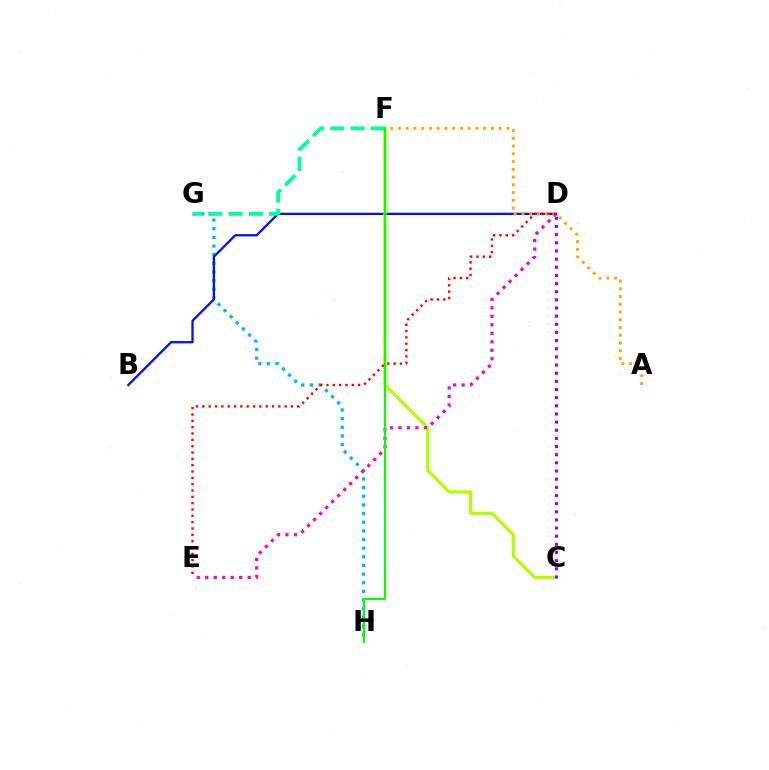{('G', 'H'): [{'color': '#00b5ff', 'line_style': 'dotted', 'thickness': 2.35}], ('B', 'D'): [{'color': '#0010ff', 'line_style': 'solid', 'thickness': 1.65}], ('C', 'F'): [{'color': '#b3ff00', 'line_style': 'solid', 'thickness': 2.32}], ('F', 'G'): [{'color': '#00ff9d', 'line_style': 'dashed', 'thickness': 2.76}], ('D', 'E'): [{'color': '#ff00bd', 'line_style': 'dotted', 'thickness': 2.31}, {'color': '#ff0000', 'line_style': 'dotted', 'thickness': 1.72}], ('F', 'H'): [{'color': '#08ff00', 'line_style': 'solid', 'thickness': 1.56}], ('A', 'F'): [{'color': '#ffa500', 'line_style': 'dotted', 'thickness': 2.1}], ('C', 'D'): [{'color': '#9b00ff', 'line_style': 'dotted', 'thickness': 2.21}]}